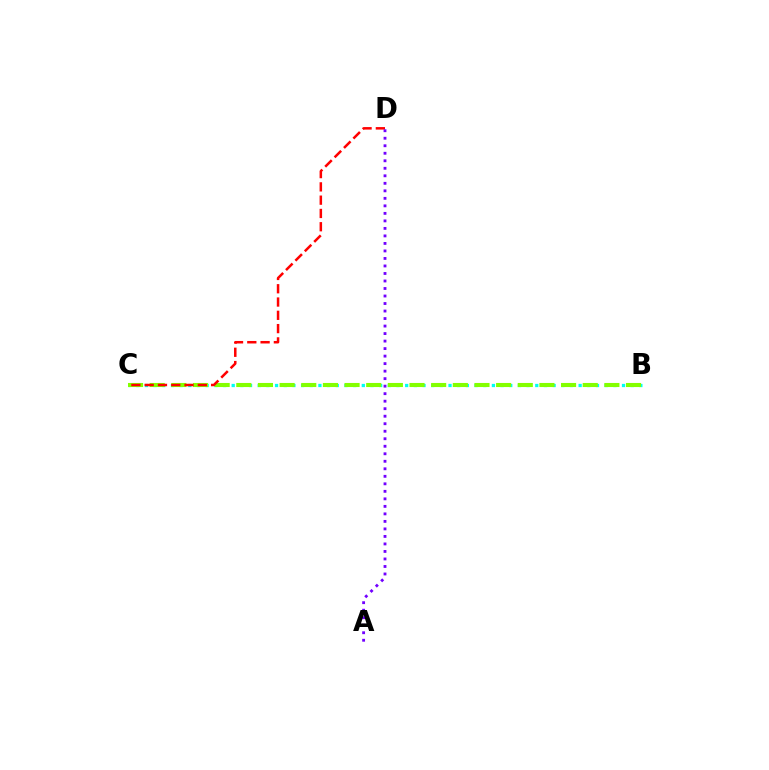{('B', 'C'): [{'color': '#00fff6', 'line_style': 'dotted', 'thickness': 2.36}, {'color': '#84ff00', 'line_style': 'dashed', 'thickness': 2.94}], ('C', 'D'): [{'color': '#ff0000', 'line_style': 'dashed', 'thickness': 1.81}], ('A', 'D'): [{'color': '#7200ff', 'line_style': 'dotted', 'thickness': 2.04}]}